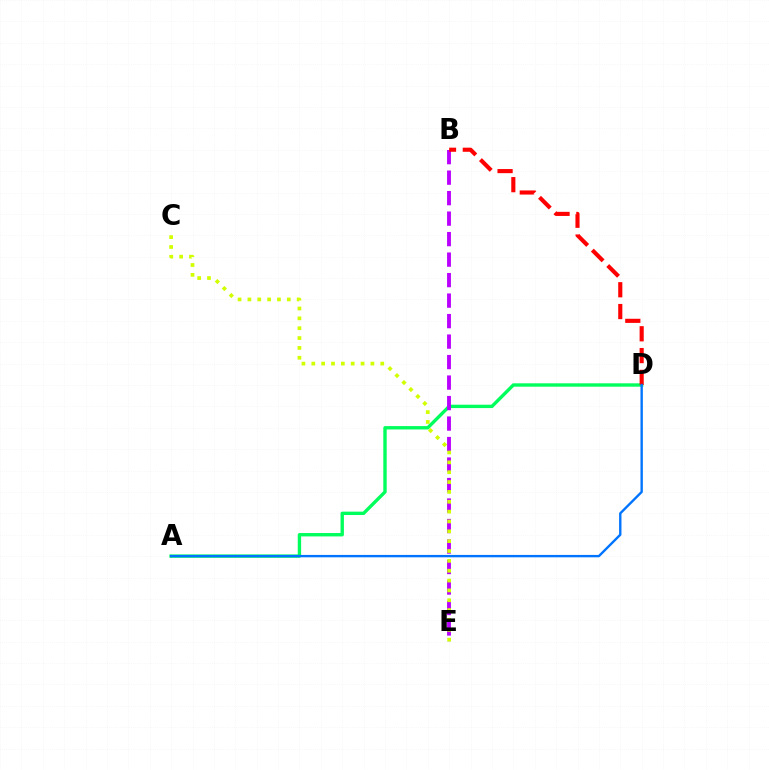{('A', 'D'): [{'color': '#00ff5c', 'line_style': 'solid', 'thickness': 2.43}, {'color': '#0074ff', 'line_style': 'solid', 'thickness': 1.71}], ('B', 'E'): [{'color': '#b900ff', 'line_style': 'dashed', 'thickness': 2.78}], ('B', 'D'): [{'color': '#ff0000', 'line_style': 'dashed', 'thickness': 2.96}], ('C', 'E'): [{'color': '#d1ff00', 'line_style': 'dotted', 'thickness': 2.68}]}